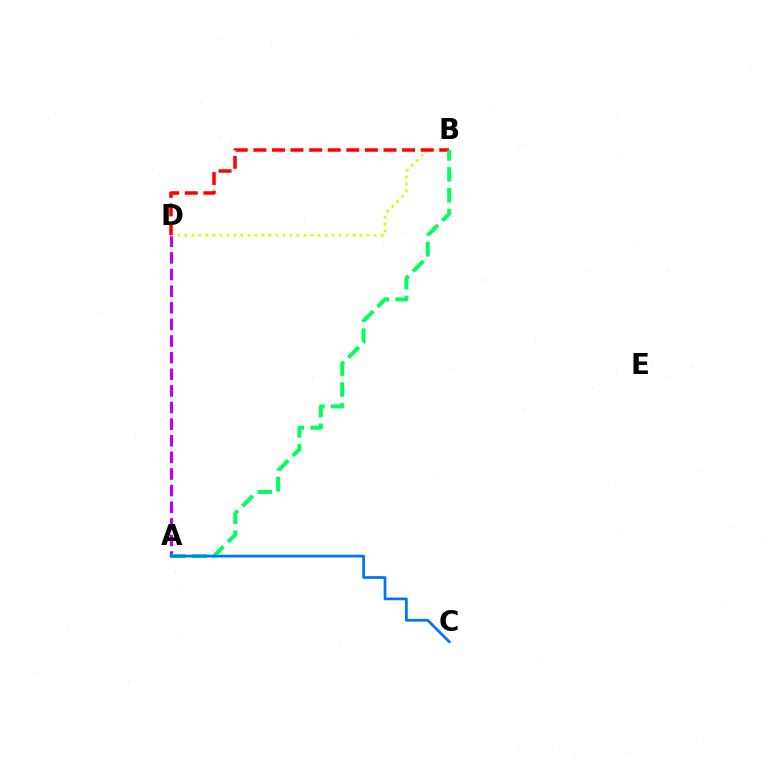{('A', 'D'): [{'color': '#b900ff', 'line_style': 'dashed', 'thickness': 2.26}], ('B', 'D'): [{'color': '#d1ff00', 'line_style': 'dotted', 'thickness': 1.91}, {'color': '#ff0000', 'line_style': 'dashed', 'thickness': 2.53}], ('A', 'B'): [{'color': '#00ff5c', 'line_style': 'dashed', 'thickness': 2.84}], ('A', 'C'): [{'color': '#0074ff', 'line_style': 'solid', 'thickness': 1.97}]}